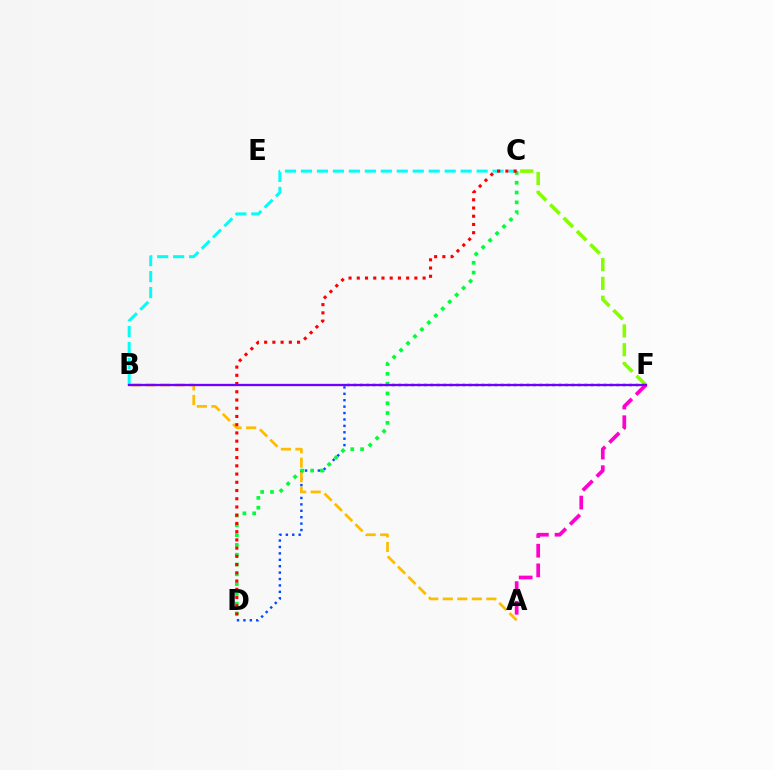{('C', 'F'): [{'color': '#84ff00', 'line_style': 'dashed', 'thickness': 2.56}], ('D', 'F'): [{'color': '#004bff', 'line_style': 'dotted', 'thickness': 1.74}], ('A', 'F'): [{'color': '#ff00cf', 'line_style': 'dashed', 'thickness': 2.67}], ('A', 'B'): [{'color': '#ffbd00', 'line_style': 'dashed', 'thickness': 1.97}], ('B', 'C'): [{'color': '#00fff6', 'line_style': 'dashed', 'thickness': 2.17}], ('C', 'D'): [{'color': '#00ff39', 'line_style': 'dotted', 'thickness': 2.66}, {'color': '#ff0000', 'line_style': 'dotted', 'thickness': 2.24}], ('B', 'F'): [{'color': '#7200ff', 'line_style': 'solid', 'thickness': 1.66}]}